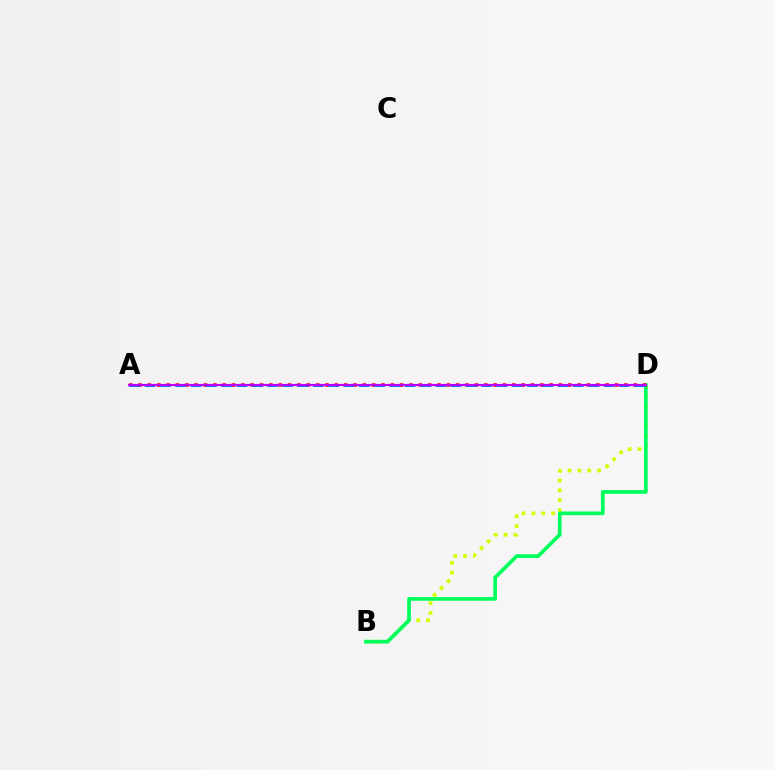{('B', 'D'): [{'color': '#d1ff00', 'line_style': 'dotted', 'thickness': 2.68}, {'color': '#00ff5c', 'line_style': 'solid', 'thickness': 2.66}], ('A', 'D'): [{'color': '#ff0000', 'line_style': 'dotted', 'thickness': 2.54}, {'color': '#0074ff', 'line_style': 'dashed', 'thickness': 2.08}, {'color': '#b900ff', 'line_style': 'solid', 'thickness': 1.56}]}